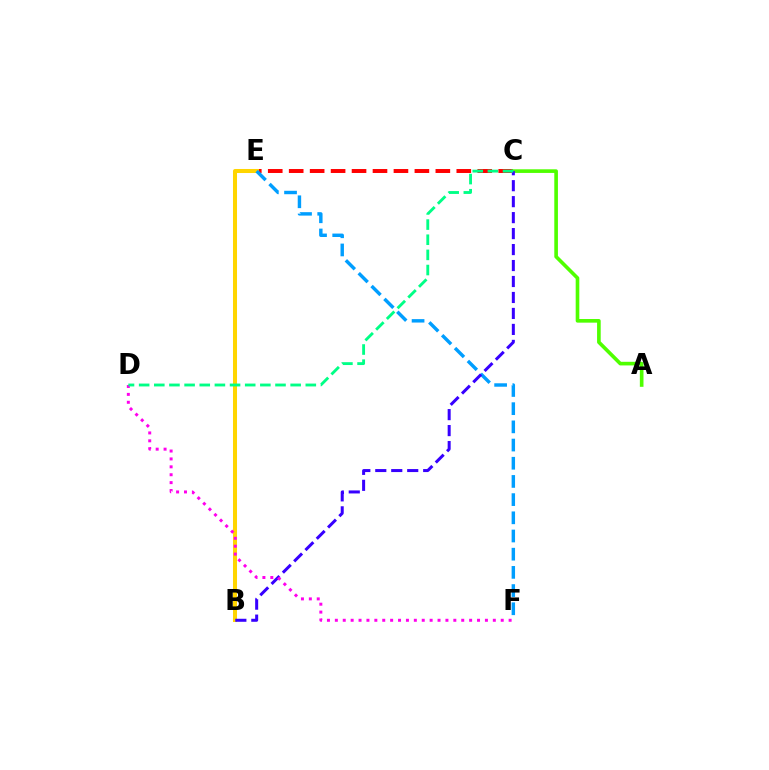{('C', 'E'): [{'color': '#ff0000', 'line_style': 'dashed', 'thickness': 2.85}], ('B', 'E'): [{'color': '#ffd500', 'line_style': 'solid', 'thickness': 2.9}], ('E', 'F'): [{'color': '#009eff', 'line_style': 'dashed', 'thickness': 2.47}], ('A', 'C'): [{'color': '#4fff00', 'line_style': 'solid', 'thickness': 2.62}], ('B', 'C'): [{'color': '#3700ff', 'line_style': 'dashed', 'thickness': 2.17}], ('D', 'F'): [{'color': '#ff00ed', 'line_style': 'dotted', 'thickness': 2.15}], ('C', 'D'): [{'color': '#00ff86', 'line_style': 'dashed', 'thickness': 2.06}]}